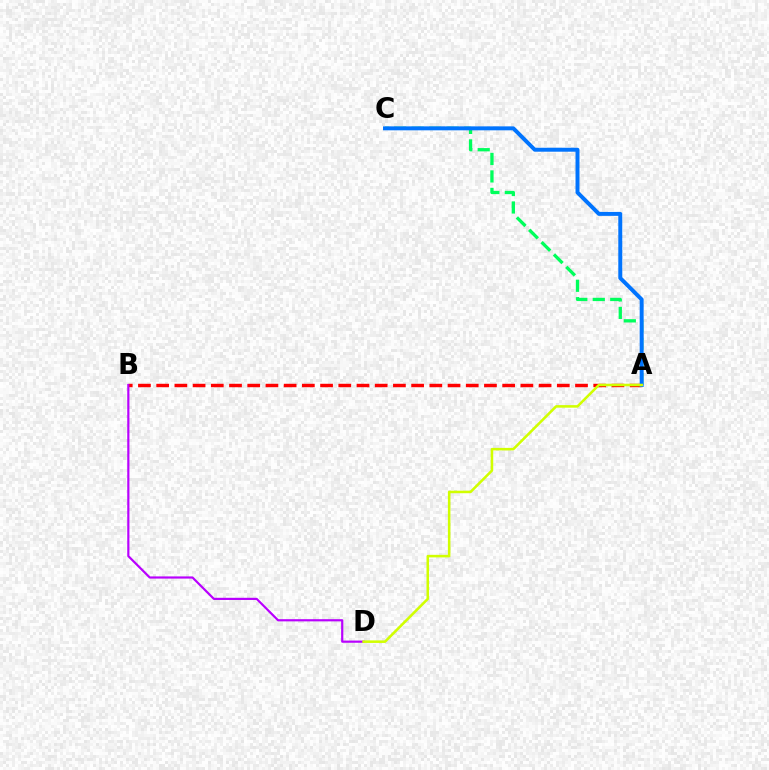{('A', 'B'): [{'color': '#ff0000', 'line_style': 'dashed', 'thickness': 2.47}], ('B', 'D'): [{'color': '#b900ff', 'line_style': 'solid', 'thickness': 1.57}], ('A', 'C'): [{'color': '#00ff5c', 'line_style': 'dashed', 'thickness': 2.37}, {'color': '#0074ff', 'line_style': 'solid', 'thickness': 2.85}], ('A', 'D'): [{'color': '#d1ff00', 'line_style': 'solid', 'thickness': 1.84}]}